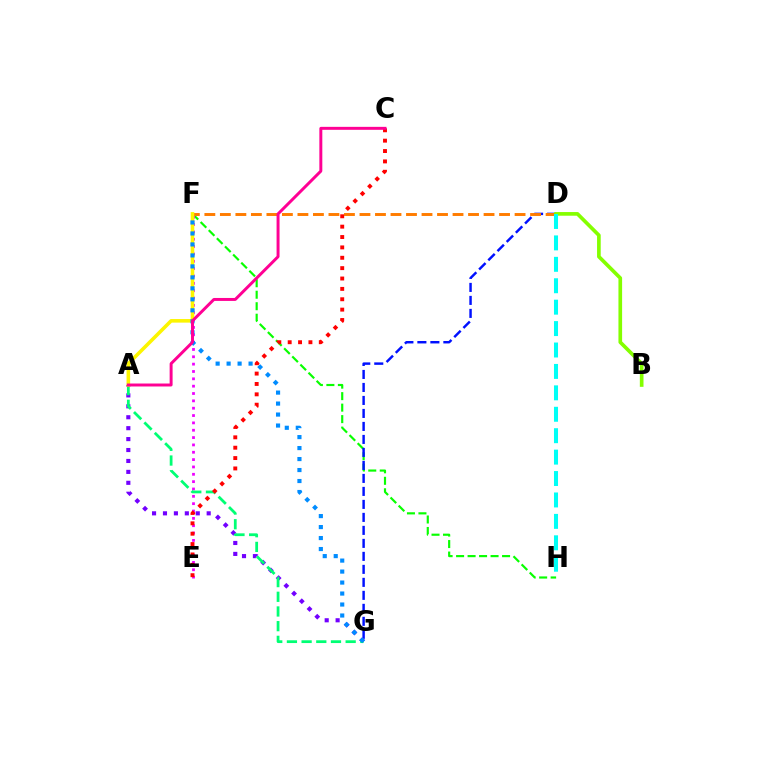{('F', 'H'): [{'color': '#08ff00', 'line_style': 'dashed', 'thickness': 1.56}], ('D', 'G'): [{'color': '#0010ff', 'line_style': 'dashed', 'thickness': 1.77}], ('A', 'G'): [{'color': '#7200ff', 'line_style': 'dotted', 'thickness': 2.97}, {'color': '#00ff74', 'line_style': 'dashed', 'thickness': 2.0}], ('E', 'F'): [{'color': '#ee00ff', 'line_style': 'dotted', 'thickness': 2.0}], ('D', 'F'): [{'color': '#ff7c00', 'line_style': 'dashed', 'thickness': 2.11}], ('A', 'F'): [{'color': '#fcf500', 'line_style': 'solid', 'thickness': 2.57}], ('F', 'G'): [{'color': '#008cff', 'line_style': 'dotted', 'thickness': 2.98}], ('C', 'E'): [{'color': '#ff0000', 'line_style': 'dotted', 'thickness': 2.82}], ('B', 'D'): [{'color': '#84ff00', 'line_style': 'solid', 'thickness': 2.64}], ('D', 'H'): [{'color': '#00fff6', 'line_style': 'dashed', 'thickness': 2.91}], ('A', 'C'): [{'color': '#ff0094', 'line_style': 'solid', 'thickness': 2.13}]}